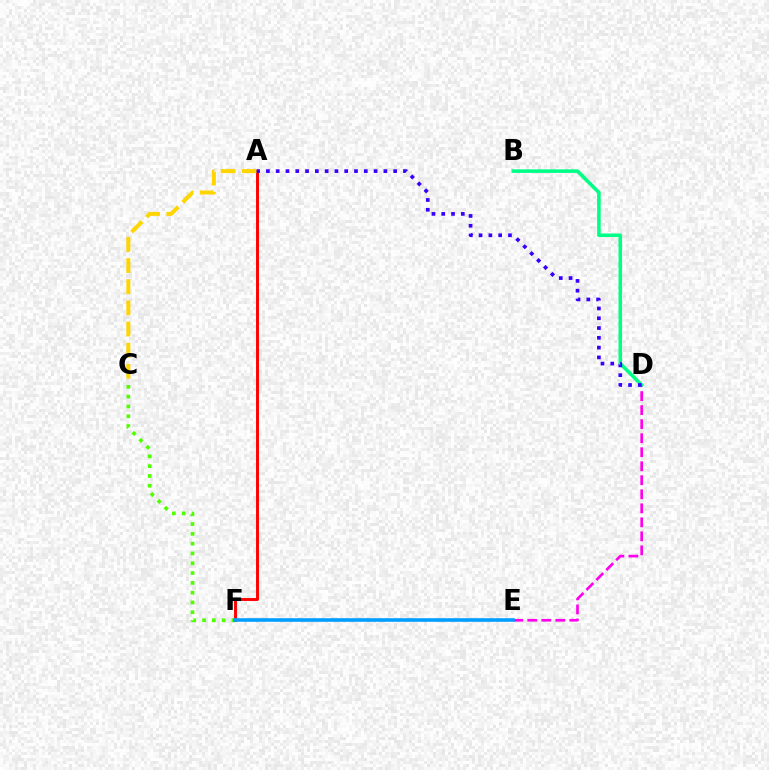{('A', 'F'): [{'color': '#ff0000', 'line_style': 'solid', 'thickness': 2.1}], ('D', 'E'): [{'color': '#ff00ed', 'line_style': 'dashed', 'thickness': 1.91}], ('B', 'D'): [{'color': '#00ff86', 'line_style': 'solid', 'thickness': 2.56}], ('C', 'F'): [{'color': '#4fff00', 'line_style': 'dotted', 'thickness': 2.66}], ('A', 'C'): [{'color': '#ffd500', 'line_style': 'dashed', 'thickness': 2.87}], ('A', 'D'): [{'color': '#3700ff', 'line_style': 'dotted', 'thickness': 2.66}], ('E', 'F'): [{'color': '#009eff', 'line_style': 'solid', 'thickness': 2.59}]}